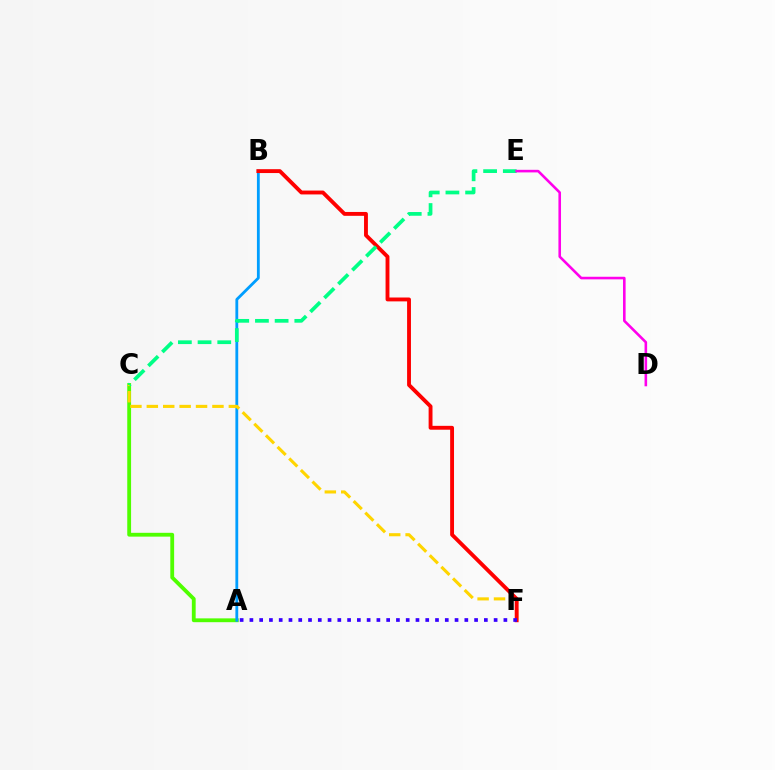{('A', 'C'): [{'color': '#4fff00', 'line_style': 'solid', 'thickness': 2.75}], ('A', 'B'): [{'color': '#009eff', 'line_style': 'solid', 'thickness': 2.03}], ('C', 'F'): [{'color': '#ffd500', 'line_style': 'dashed', 'thickness': 2.23}], ('B', 'F'): [{'color': '#ff0000', 'line_style': 'solid', 'thickness': 2.79}], ('C', 'E'): [{'color': '#00ff86', 'line_style': 'dashed', 'thickness': 2.67}], ('D', 'E'): [{'color': '#ff00ed', 'line_style': 'solid', 'thickness': 1.87}], ('A', 'F'): [{'color': '#3700ff', 'line_style': 'dotted', 'thickness': 2.65}]}